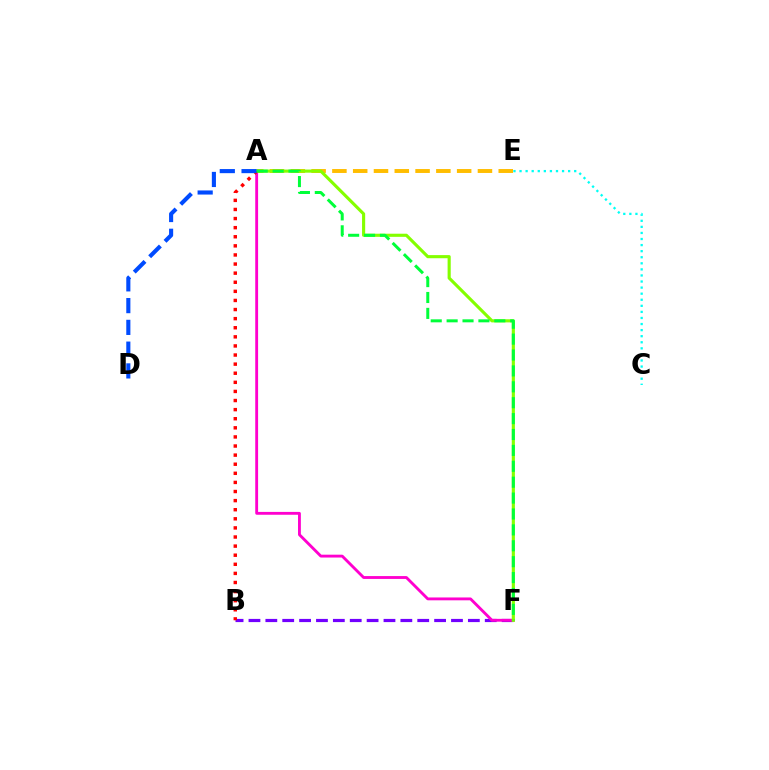{('B', 'F'): [{'color': '#7200ff', 'line_style': 'dashed', 'thickness': 2.29}], ('A', 'E'): [{'color': '#ffbd00', 'line_style': 'dashed', 'thickness': 2.82}], ('A', 'F'): [{'color': '#ff00cf', 'line_style': 'solid', 'thickness': 2.05}, {'color': '#84ff00', 'line_style': 'solid', 'thickness': 2.25}, {'color': '#00ff39', 'line_style': 'dashed', 'thickness': 2.16}], ('A', 'B'): [{'color': '#ff0000', 'line_style': 'dotted', 'thickness': 2.47}], ('C', 'E'): [{'color': '#00fff6', 'line_style': 'dotted', 'thickness': 1.65}], ('A', 'D'): [{'color': '#004bff', 'line_style': 'dashed', 'thickness': 2.96}]}